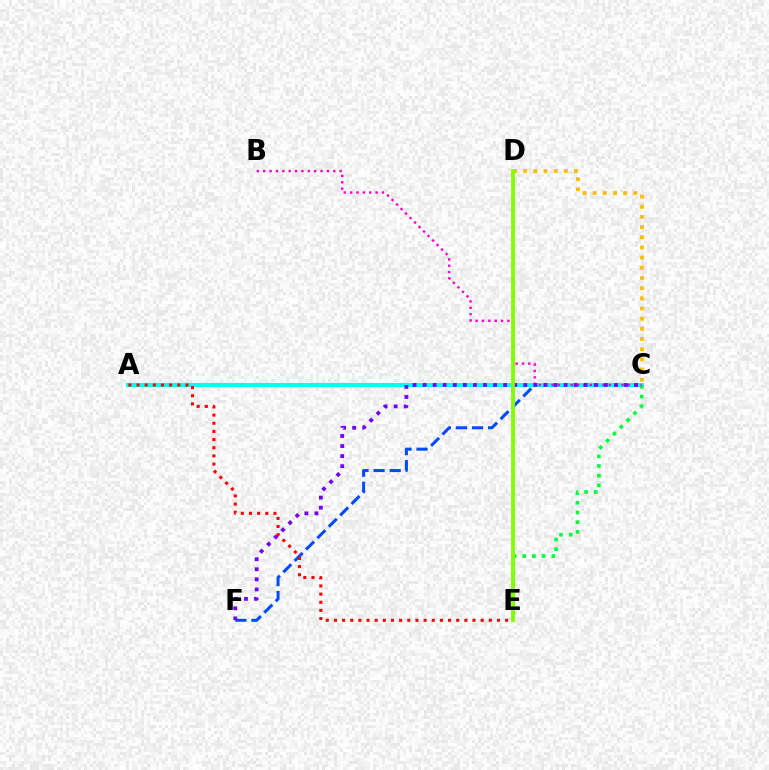{('C', 'F'): [{'color': '#004bff', 'line_style': 'dashed', 'thickness': 2.19}, {'color': '#7200ff', 'line_style': 'dotted', 'thickness': 2.74}], ('A', 'C'): [{'color': '#00fff6', 'line_style': 'solid', 'thickness': 2.92}], ('C', 'E'): [{'color': '#00ff39', 'line_style': 'dotted', 'thickness': 2.63}], ('B', 'C'): [{'color': '#ff00cf', 'line_style': 'dotted', 'thickness': 1.73}], ('C', 'D'): [{'color': '#ffbd00', 'line_style': 'dotted', 'thickness': 2.76}], ('A', 'E'): [{'color': '#ff0000', 'line_style': 'dotted', 'thickness': 2.21}], ('D', 'E'): [{'color': '#84ff00', 'line_style': 'solid', 'thickness': 2.75}]}